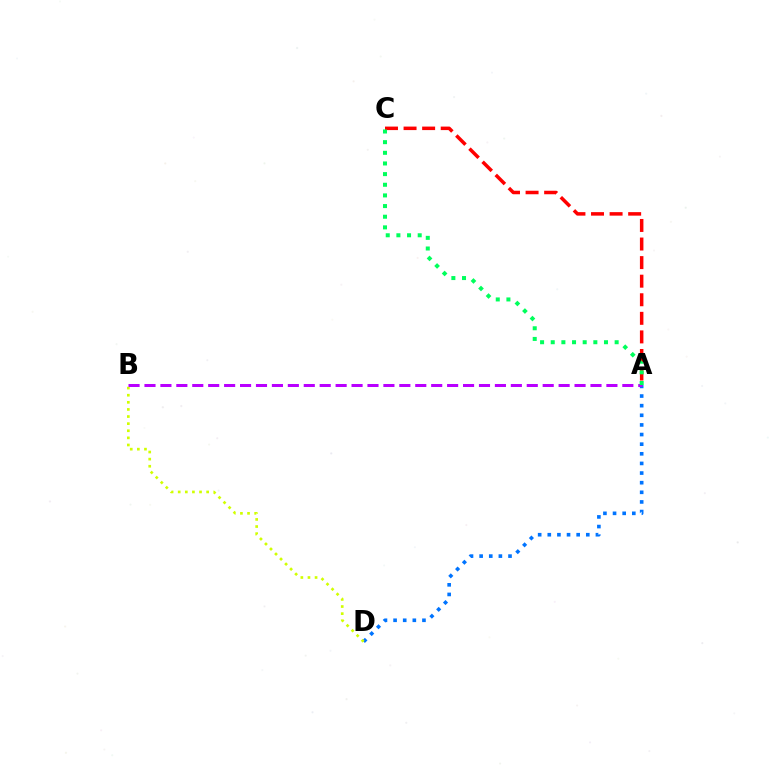{('A', 'C'): [{'color': '#ff0000', 'line_style': 'dashed', 'thickness': 2.52}, {'color': '#00ff5c', 'line_style': 'dotted', 'thickness': 2.89}], ('A', 'D'): [{'color': '#0074ff', 'line_style': 'dotted', 'thickness': 2.62}], ('B', 'D'): [{'color': '#d1ff00', 'line_style': 'dotted', 'thickness': 1.93}], ('A', 'B'): [{'color': '#b900ff', 'line_style': 'dashed', 'thickness': 2.16}]}